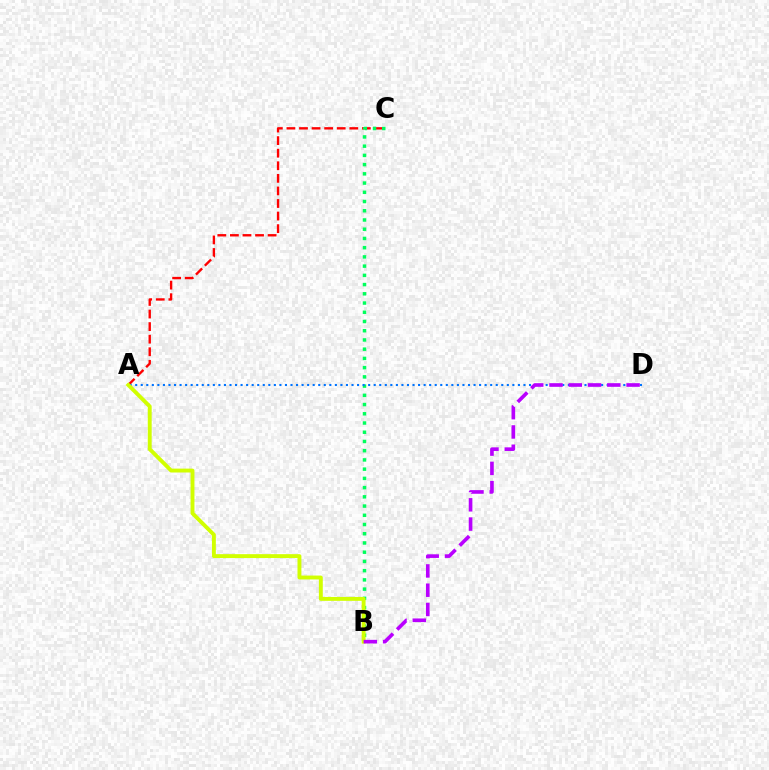{('A', 'C'): [{'color': '#ff0000', 'line_style': 'dashed', 'thickness': 1.71}], ('B', 'C'): [{'color': '#00ff5c', 'line_style': 'dotted', 'thickness': 2.51}], ('A', 'D'): [{'color': '#0074ff', 'line_style': 'dotted', 'thickness': 1.51}], ('A', 'B'): [{'color': '#d1ff00', 'line_style': 'solid', 'thickness': 2.8}], ('B', 'D'): [{'color': '#b900ff', 'line_style': 'dashed', 'thickness': 2.62}]}